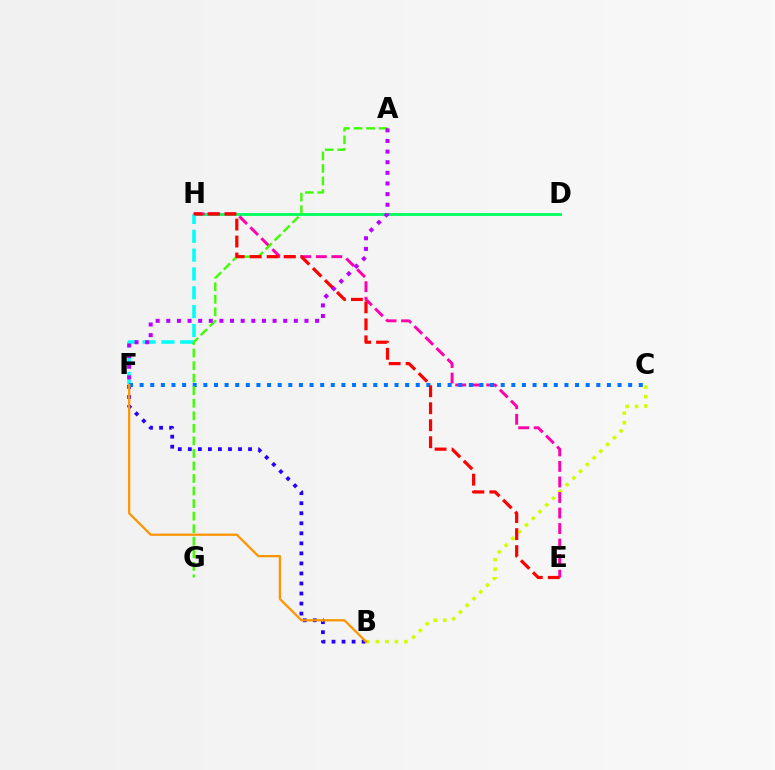{('D', 'H'): [{'color': '#00ff5c', 'line_style': 'solid', 'thickness': 2.02}], ('B', 'C'): [{'color': '#d1ff00', 'line_style': 'dotted', 'thickness': 2.59}], ('E', 'H'): [{'color': '#ff00ac', 'line_style': 'dashed', 'thickness': 2.11}, {'color': '#ff0000', 'line_style': 'dashed', 'thickness': 2.31}], ('B', 'F'): [{'color': '#2500ff', 'line_style': 'dotted', 'thickness': 2.73}, {'color': '#ff9400', 'line_style': 'solid', 'thickness': 1.62}], ('F', 'H'): [{'color': '#00fff6', 'line_style': 'dashed', 'thickness': 2.56}], ('C', 'F'): [{'color': '#0074ff', 'line_style': 'dotted', 'thickness': 2.89}], ('A', 'G'): [{'color': '#3dff00', 'line_style': 'dashed', 'thickness': 1.7}], ('A', 'F'): [{'color': '#b900ff', 'line_style': 'dotted', 'thickness': 2.89}]}